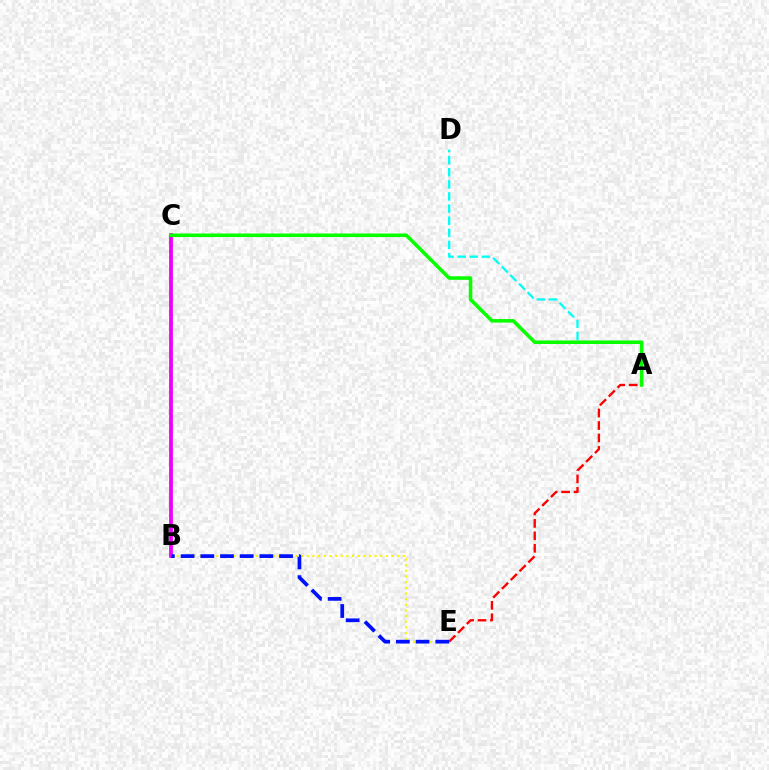{('B', 'C'): [{'color': '#ee00ff', 'line_style': 'solid', 'thickness': 2.72}], ('A', 'E'): [{'color': '#ff0000', 'line_style': 'dashed', 'thickness': 1.69}], ('A', 'D'): [{'color': '#00fff6', 'line_style': 'dashed', 'thickness': 1.65}], ('B', 'E'): [{'color': '#fcf500', 'line_style': 'dotted', 'thickness': 1.54}, {'color': '#0010ff', 'line_style': 'dashed', 'thickness': 2.68}], ('A', 'C'): [{'color': '#08ff00', 'line_style': 'solid', 'thickness': 2.56}]}